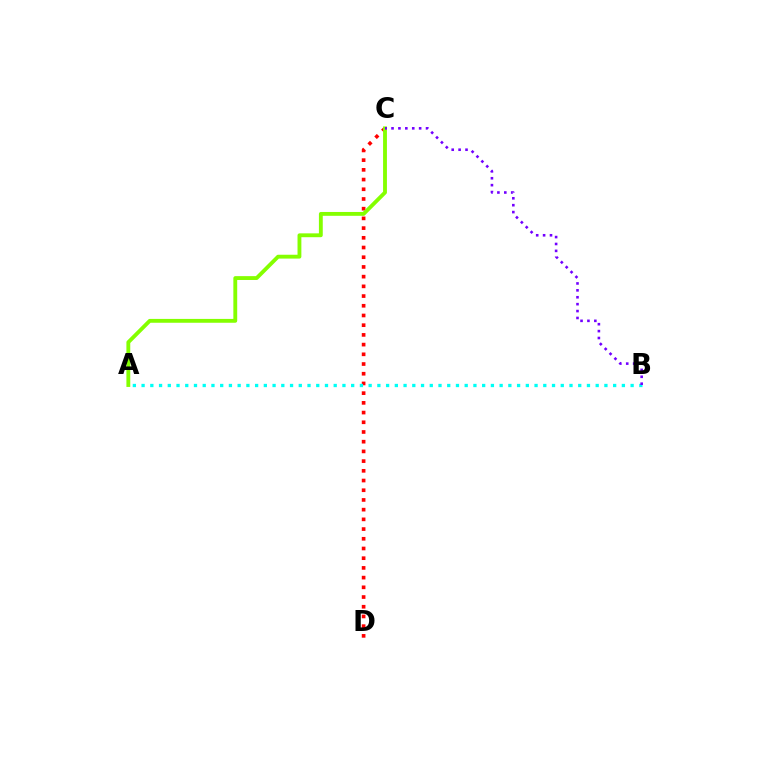{('C', 'D'): [{'color': '#ff0000', 'line_style': 'dotted', 'thickness': 2.64}], ('A', 'C'): [{'color': '#84ff00', 'line_style': 'solid', 'thickness': 2.77}], ('A', 'B'): [{'color': '#00fff6', 'line_style': 'dotted', 'thickness': 2.37}], ('B', 'C'): [{'color': '#7200ff', 'line_style': 'dotted', 'thickness': 1.88}]}